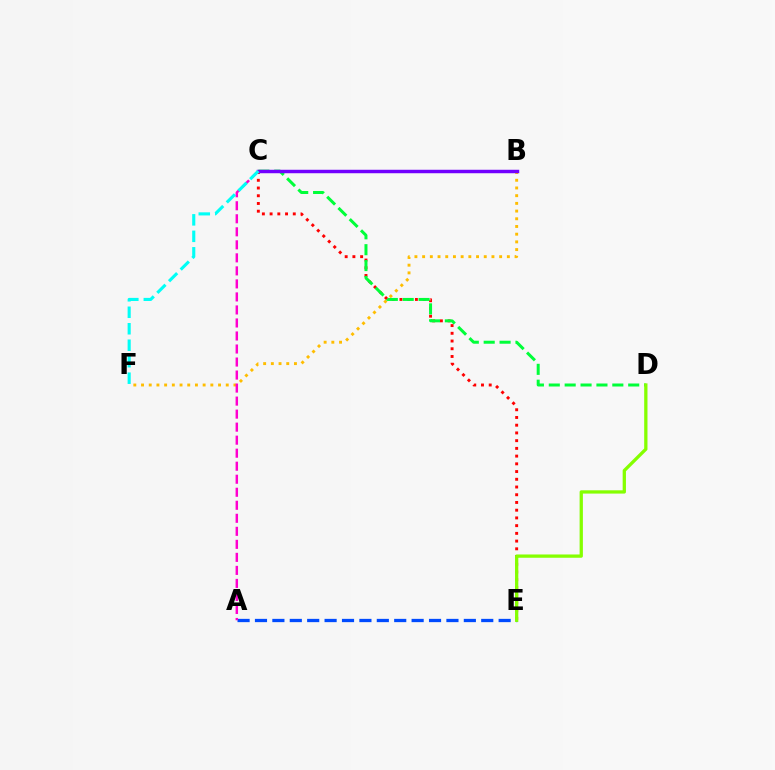{('A', 'E'): [{'color': '#004bff', 'line_style': 'dashed', 'thickness': 2.36}], ('C', 'E'): [{'color': '#ff0000', 'line_style': 'dotted', 'thickness': 2.1}], ('B', 'F'): [{'color': '#ffbd00', 'line_style': 'dotted', 'thickness': 2.09}], ('C', 'D'): [{'color': '#00ff39', 'line_style': 'dashed', 'thickness': 2.16}], ('B', 'C'): [{'color': '#7200ff', 'line_style': 'solid', 'thickness': 2.49}], ('D', 'E'): [{'color': '#84ff00', 'line_style': 'solid', 'thickness': 2.36}], ('A', 'C'): [{'color': '#ff00cf', 'line_style': 'dashed', 'thickness': 1.77}], ('C', 'F'): [{'color': '#00fff6', 'line_style': 'dashed', 'thickness': 2.24}]}